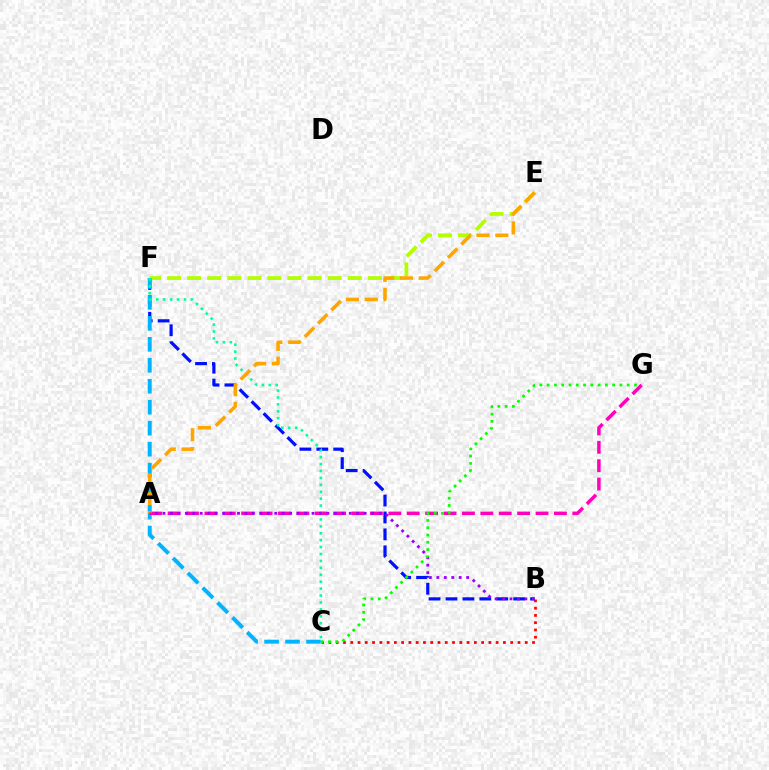{('B', 'C'): [{'color': '#ff0000', 'line_style': 'dotted', 'thickness': 1.98}], ('B', 'F'): [{'color': '#0010ff', 'line_style': 'dashed', 'thickness': 2.3}], ('E', 'F'): [{'color': '#b3ff00', 'line_style': 'dashed', 'thickness': 2.73}], ('C', 'F'): [{'color': '#00b5ff', 'line_style': 'dashed', 'thickness': 2.85}, {'color': '#00ff9d', 'line_style': 'dotted', 'thickness': 1.88}], ('A', 'G'): [{'color': '#ff00bd', 'line_style': 'dashed', 'thickness': 2.5}], ('A', 'E'): [{'color': '#ffa500', 'line_style': 'dashed', 'thickness': 2.56}], ('A', 'B'): [{'color': '#9b00ff', 'line_style': 'dotted', 'thickness': 2.02}], ('C', 'G'): [{'color': '#08ff00', 'line_style': 'dotted', 'thickness': 1.98}]}